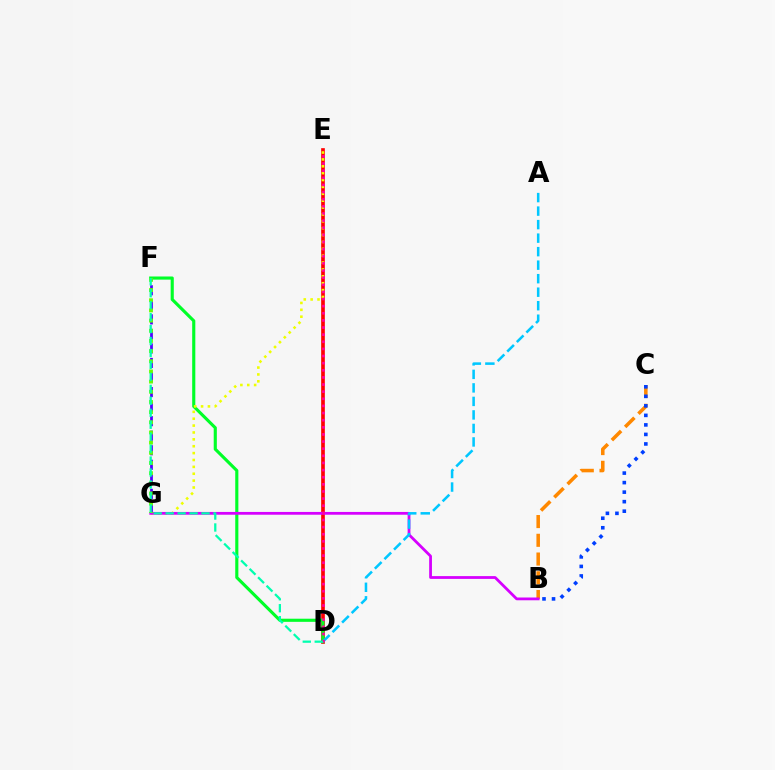{('D', 'E'): [{'color': '#ff0000', 'line_style': 'solid', 'thickness': 2.64}, {'color': '#ff00a0', 'line_style': 'dotted', 'thickness': 1.94}], ('D', 'F'): [{'color': '#00ff27', 'line_style': 'solid', 'thickness': 2.25}, {'color': '#00ffaf', 'line_style': 'dashed', 'thickness': 1.62}], ('E', 'G'): [{'color': '#eeff00', 'line_style': 'dotted', 'thickness': 1.87}], ('F', 'G'): [{'color': '#4f00ff', 'line_style': 'dashed', 'thickness': 1.98}, {'color': '#66ff00', 'line_style': 'dotted', 'thickness': 2.76}], ('B', 'C'): [{'color': '#ff8800', 'line_style': 'dashed', 'thickness': 2.55}, {'color': '#003fff', 'line_style': 'dotted', 'thickness': 2.59}], ('B', 'G'): [{'color': '#d600ff', 'line_style': 'solid', 'thickness': 2.0}], ('A', 'D'): [{'color': '#00c7ff', 'line_style': 'dashed', 'thickness': 1.84}]}